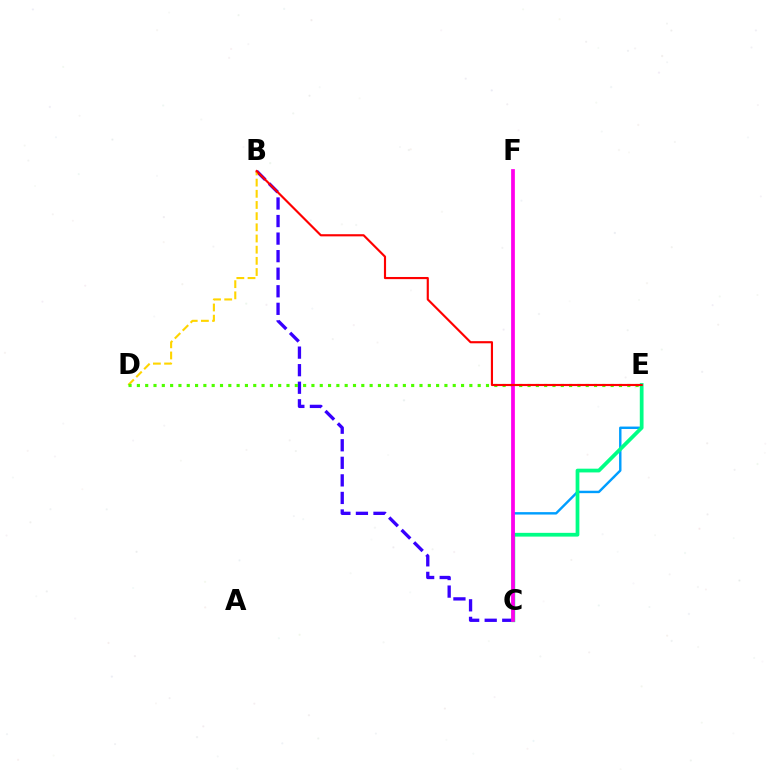{('B', 'C'): [{'color': '#3700ff', 'line_style': 'dashed', 'thickness': 2.38}], ('B', 'D'): [{'color': '#ffd500', 'line_style': 'dashed', 'thickness': 1.52}], ('C', 'E'): [{'color': '#009eff', 'line_style': 'solid', 'thickness': 1.74}, {'color': '#00ff86', 'line_style': 'solid', 'thickness': 2.7}], ('D', 'E'): [{'color': '#4fff00', 'line_style': 'dotted', 'thickness': 2.26}], ('C', 'F'): [{'color': '#ff00ed', 'line_style': 'solid', 'thickness': 2.7}], ('B', 'E'): [{'color': '#ff0000', 'line_style': 'solid', 'thickness': 1.55}]}